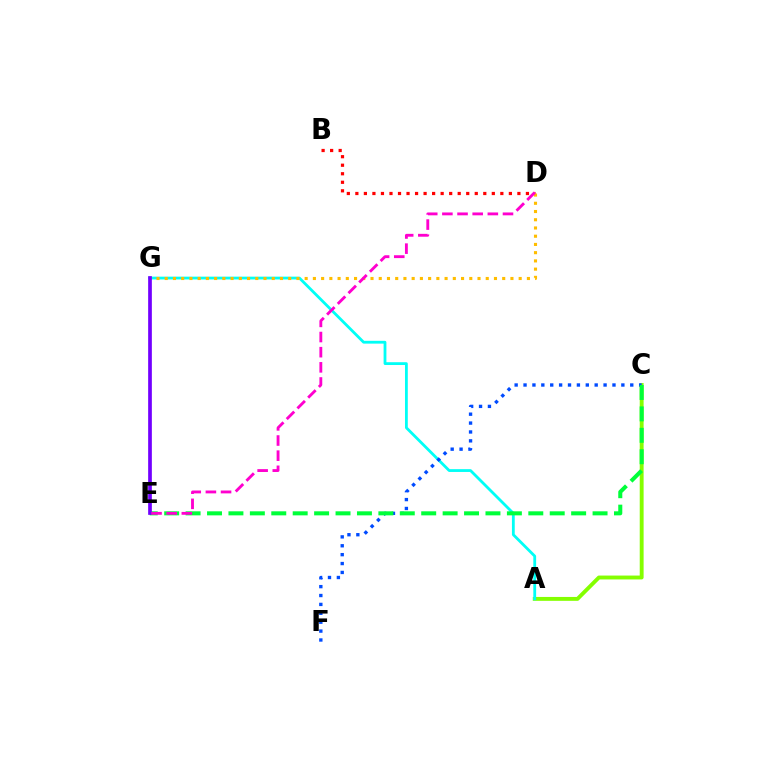{('B', 'D'): [{'color': '#ff0000', 'line_style': 'dotted', 'thickness': 2.32}], ('A', 'C'): [{'color': '#84ff00', 'line_style': 'solid', 'thickness': 2.8}], ('A', 'G'): [{'color': '#00fff6', 'line_style': 'solid', 'thickness': 2.02}], ('C', 'F'): [{'color': '#004bff', 'line_style': 'dotted', 'thickness': 2.42}], ('C', 'E'): [{'color': '#00ff39', 'line_style': 'dashed', 'thickness': 2.91}], ('D', 'G'): [{'color': '#ffbd00', 'line_style': 'dotted', 'thickness': 2.24}], ('E', 'G'): [{'color': '#7200ff', 'line_style': 'solid', 'thickness': 2.66}], ('D', 'E'): [{'color': '#ff00cf', 'line_style': 'dashed', 'thickness': 2.06}]}